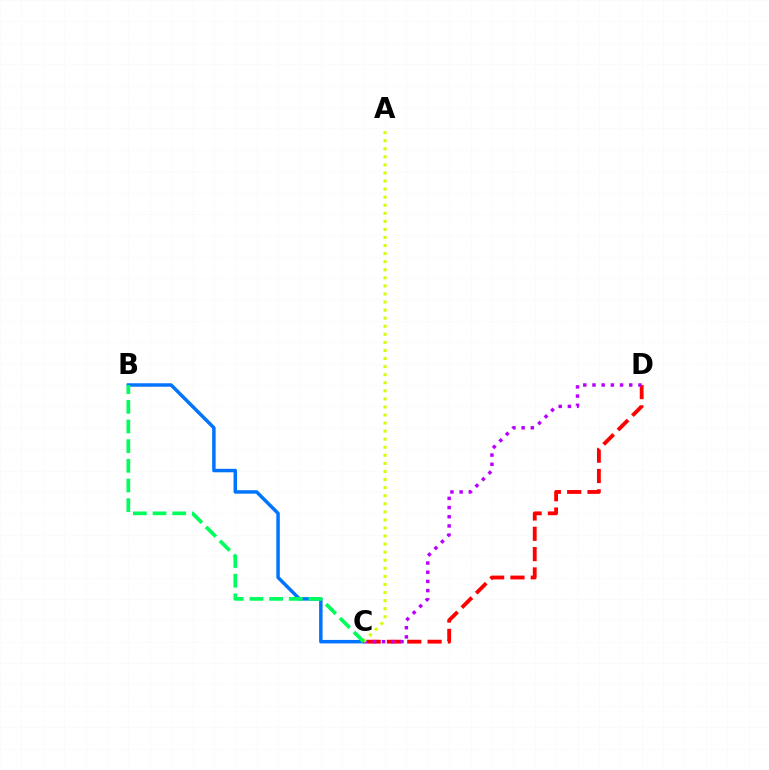{('B', 'C'): [{'color': '#0074ff', 'line_style': 'solid', 'thickness': 2.5}, {'color': '#00ff5c', 'line_style': 'dashed', 'thickness': 2.67}], ('C', 'D'): [{'color': '#ff0000', 'line_style': 'dashed', 'thickness': 2.76}, {'color': '#b900ff', 'line_style': 'dotted', 'thickness': 2.5}], ('A', 'C'): [{'color': '#d1ff00', 'line_style': 'dotted', 'thickness': 2.19}]}